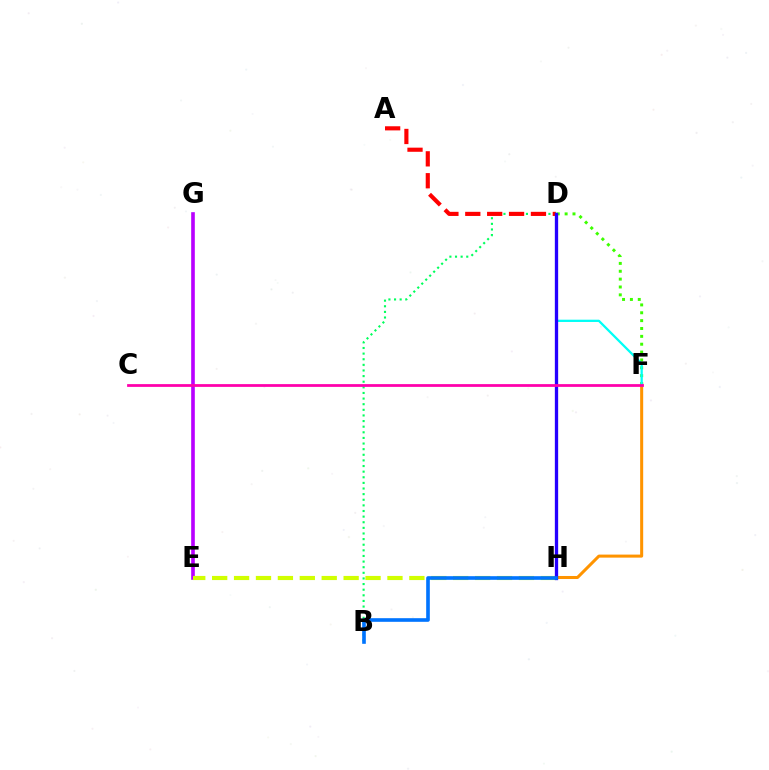{('B', 'D'): [{'color': '#00ff5c', 'line_style': 'dotted', 'thickness': 1.53}], ('E', 'G'): [{'color': '#b900ff', 'line_style': 'solid', 'thickness': 2.62}], ('E', 'H'): [{'color': '#d1ff00', 'line_style': 'dashed', 'thickness': 2.98}], ('D', 'F'): [{'color': '#3dff00', 'line_style': 'dotted', 'thickness': 2.14}, {'color': '#00fff6', 'line_style': 'solid', 'thickness': 1.63}], ('F', 'H'): [{'color': '#ff9400', 'line_style': 'solid', 'thickness': 2.18}], ('A', 'D'): [{'color': '#ff0000', 'line_style': 'dashed', 'thickness': 2.97}], ('D', 'H'): [{'color': '#2500ff', 'line_style': 'solid', 'thickness': 2.38}], ('B', 'H'): [{'color': '#0074ff', 'line_style': 'solid', 'thickness': 2.62}], ('C', 'F'): [{'color': '#ff00ac', 'line_style': 'solid', 'thickness': 1.99}]}